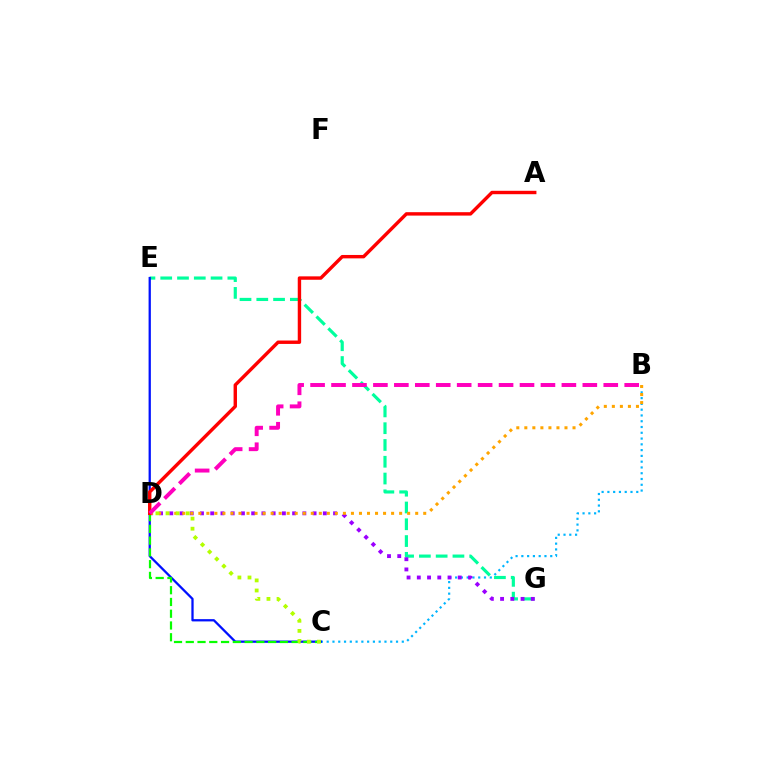{('E', 'G'): [{'color': '#00ff9d', 'line_style': 'dashed', 'thickness': 2.28}], ('B', 'C'): [{'color': '#00b5ff', 'line_style': 'dotted', 'thickness': 1.57}], ('C', 'E'): [{'color': '#0010ff', 'line_style': 'solid', 'thickness': 1.64}], ('D', 'G'): [{'color': '#9b00ff', 'line_style': 'dotted', 'thickness': 2.78}], ('C', 'D'): [{'color': '#08ff00', 'line_style': 'dashed', 'thickness': 1.6}, {'color': '#b3ff00', 'line_style': 'dotted', 'thickness': 2.74}], ('B', 'D'): [{'color': '#ffa500', 'line_style': 'dotted', 'thickness': 2.18}, {'color': '#ff00bd', 'line_style': 'dashed', 'thickness': 2.84}], ('A', 'D'): [{'color': '#ff0000', 'line_style': 'solid', 'thickness': 2.45}]}